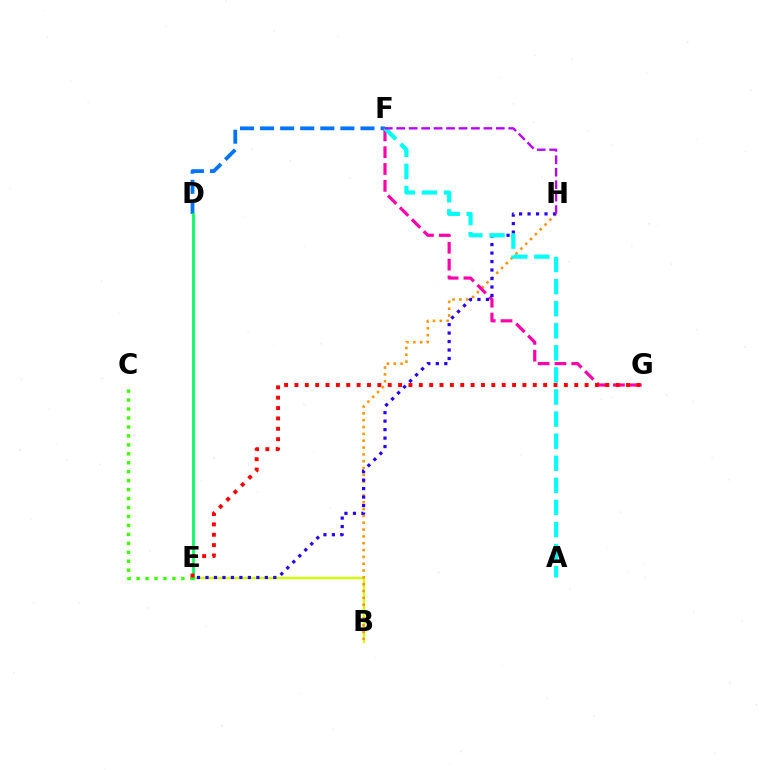{('B', 'E'): [{'color': '#d1ff00', 'line_style': 'solid', 'thickness': 1.71}], ('D', 'F'): [{'color': '#0074ff', 'line_style': 'dashed', 'thickness': 2.73}], ('B', 'H'): [{'color': '#ff9400', 'line_style': 'dotted', 'thickness': 1.86}], ('C', 'E'): [{'color': '#3dff00', 'line_style': 'dotted', 'thickness': 2.43}], ('F', 'G'): [{'color': '#ff00ac', 'line_style': 'dashed', 'thickness': 2.29}], ('E', 'H'): [{'color': '#2500ff', 'line_style': 'dotted', 'thickness': 2.3}], ('A', 'F'): [{'color': '#00fff6', 'line_style': 'dashed', 'thickness': 3.0}], ('D', 'E'): [{'color': '#00ff5c', 'line_style': 'solid', 'thickness': 1.97}], ('E', 'G'): [{'color': '#ff0000', 'line_style': 'dotted', 'thickness': 2.82}], ('F', 'H'): [{'color': '#b900ff', 'line_style': 'dashed', 'thickness': 1.69}]}